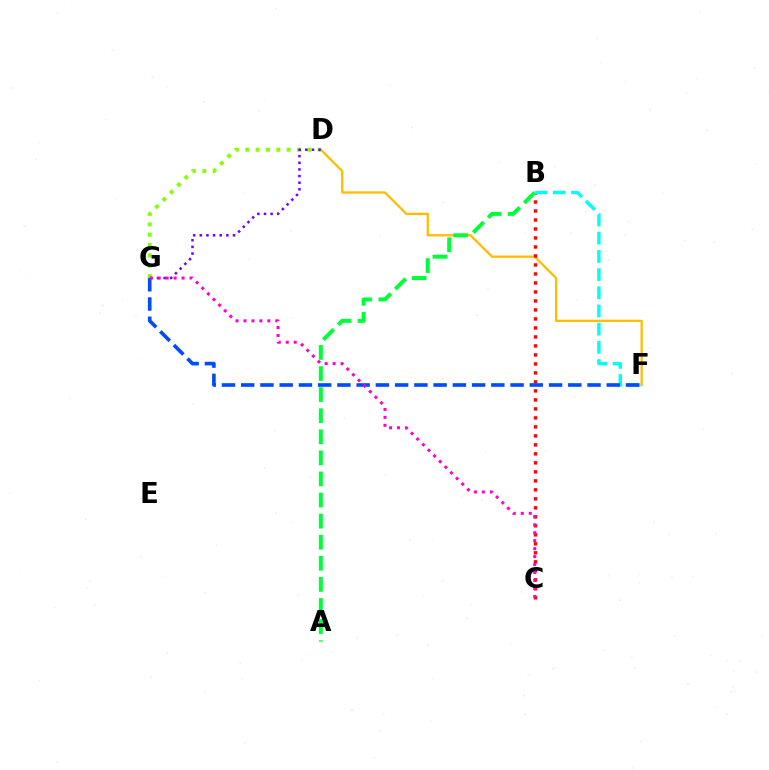{('D', 'F'): [{'color': '#ffbd00', 'line_style': 'solid', 'thickness': 1.65}], ('B', 'C'): [{'color': '#ff0000', 'line_style': 'dotted', 'thickness': 2.44}], ('A', 'B'): [{'color': '#00ff39', 'line_style': 'dashed', 'thickness': 2.86}], ('D', 'G'): [{'color': '#84ff00', 'line_style': 'dotted', 'thickness': 2.81}, {'color': '#7200ff', 'line_style': 'dotted', 'thickness': 1.8}], ('B', 'F'): [{'color': '#00fff6', 'line_style': 'dashed', 'thickness': 2.47}], ('F', 'G'): [{'color': '#004bff', 'line_style': 'dashed', 'thickness': 2.61}], ('C', 'G'): [{'color': '#ff00cf', 'line_style': 'dotted', 'thickness': 2.16}]}